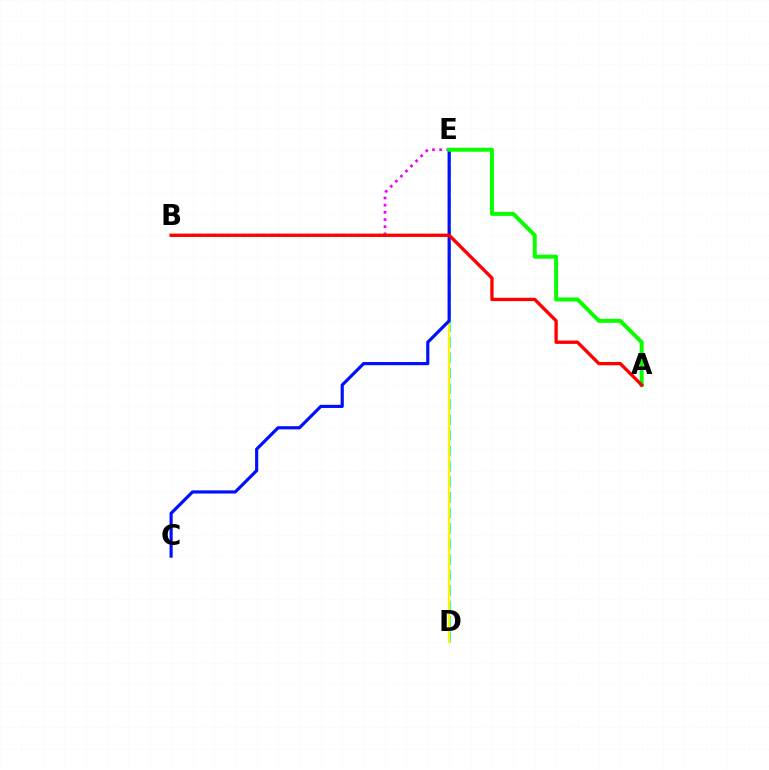{('D', 'E'): [{'color': '#00fff6', 'line_style': 'dashed', 'thickness': 2.11}, {'color': '#fcf500', 'line_style': 'solid', 'thickness': 1.7}], ('B', 'E'): [{'color': '#ee00ff', 'line_style': 'dotted', 'thickness': 1.95}], ('C', 'E'): [{'color': '#0010ff', 'line_style': 'solid', 'thickness': 2.28}], ('A', 'E'): [{'color': '#08ff00', 'line_style': 'solid', 'thickness': 2.86}], ('A', 'B'): [{'color': '#ff0000', 'line_style': 'solid', 'thickness': 2.4}]}